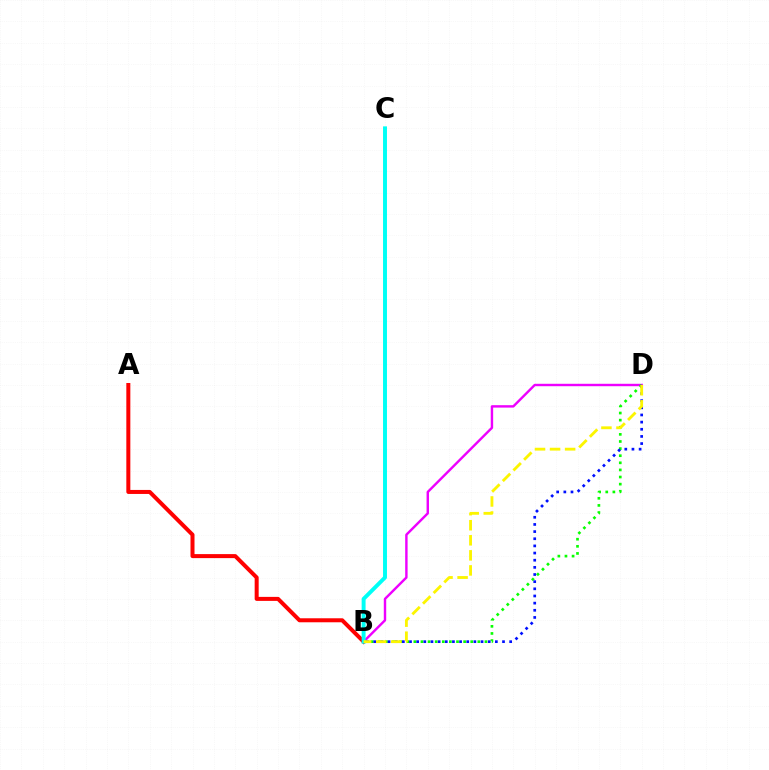{('A', 'B'): [{'color': '#ff0000', 'line_style': 'solid', 'thickness': 2.89}], ('B', 'D'): [{'color': '#ee00ff', 'line_style': 'solid', 'thickness': 1.74}, {'color': '#08ff00', 'line_style': 'dotted', 'thickness': 1.93}, {'color': '#0010ff', 'line_style': 'dotted', 'thickness': 1.94}, {'color': '#fcf500', 'line_style': 'dashed', 'thickness': 2.05}], ('B', 'C'): [{'color': '#00fff6', 'line_style': 'solid', 'thickness': 2.83}]}